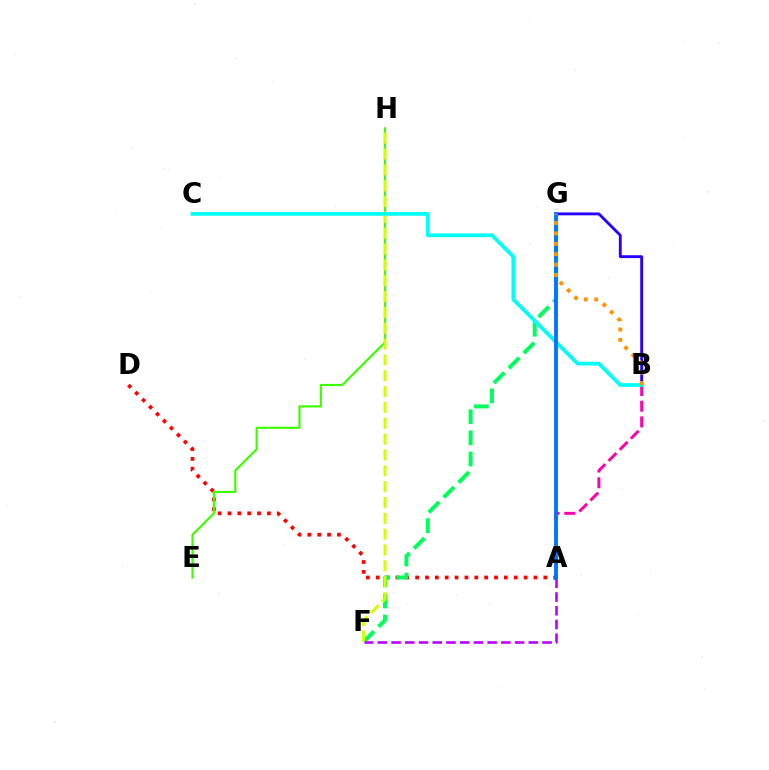{('A', 'D'): [{'color': '#ff0000', 'line_style': 'dotted', 'thickness': 2.68}], ('A', 'B'): [{'color': '#ff00ac', 'line_style': 'dashed', 'thickness': 2.13}], ('E', 'H'): [{'color': '#3dff00', 'line_style': 'solid', 'thickness': 1.57}], ('F', 'G'): [{'color': '#00ff5c', 'line_style': 'dashed', 'thickness': 2.87}], ('A', 'F'): [{'color': '#b900ff', 'line_style': 'dashed', 'thickness': 1.86}], ('B', 'G'): [{'color': '#2500ff', 'line_style': 'solid', 'thickness': 2.05}, {'color': '#ff9400', 'line_style': 'dotted', 'thickness': 2.83}], ('F', 'H'): [{'color': '#d1ff00', 'line_style': 'dashed', 'thickness': 2.15}], ('B', 'C'): [{'color': '#00fff6', 'line_style': 'solid', 'thickness': 2.7}], ('A', 'G'): [{'color': '#0074ff', 'line_style': 'solid', 'thickness': 2.76}]}